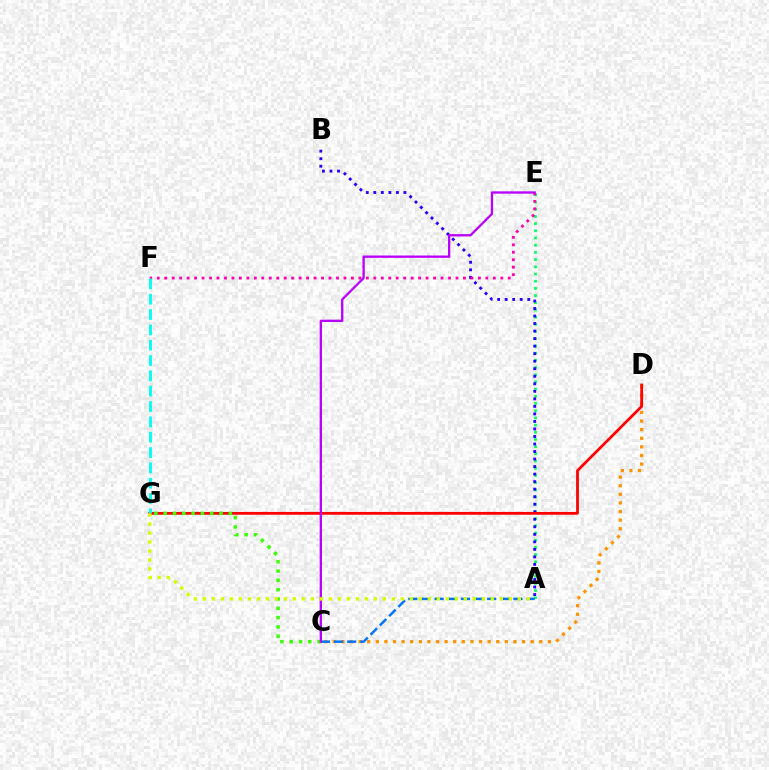{('A', 'E'): [{'color': '#00ff5c', 'line_style': 'dotted', 'thickness': 1.95}], ('C', 'D'): [{'color': '#ff9400', 'line_style': 'dotted', 'thickness': 2.34}], ('A', 'C'): [{'color': '#0074ff', 'line_style': 'dashed', 'thickness': 1.79}], ('A', 'B'): [{'color': '#2500ff', 'line_style': 'dotted', 'thickness': 2.05}], ('D', 'G'): [{'color': '#ff0000', 'line_style': 'solid', 'thickness': 2.0}], ('E', 'F'): [{'color': '#ff00ac', 'line_style': 'dotted', 'thickness': 2.03}], ('C', 'G'): [{'color': '#3dff00', 'line_style': 'dotted', 'thickness': 2.53}], ('C', 'E'): [{'color': '#b900ff', 'line_style': 'solid', 'thickness': 1.67}], ('F', 'G'): [{'color': '#00fff6', 'line_style': 'dashed', 'thickness': 2.08}], ('A', 'G'): [{'color': '#d1ff00', 'line_style': 'dotted', 'thickness': 2.44}]}